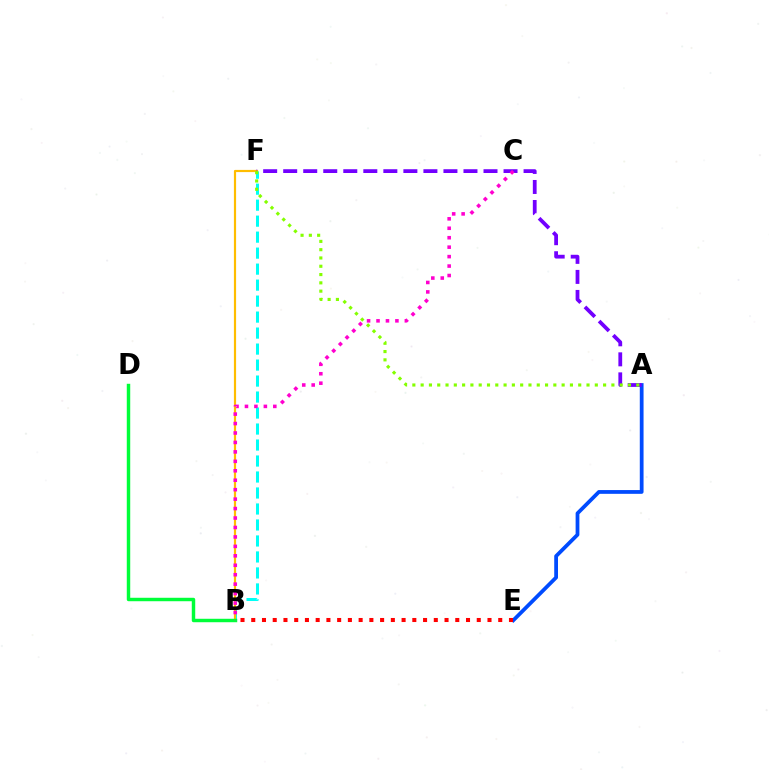{('A', 'E'): [{'color': '#004bff', 'line_style': 'solid', 'thickness': 2.71}], ('B', 'F'): [{'color': '#00fff6', 'line_style': 'dashed', 'thickness': 2.17}, {'color': '#ffbd00', 'line_style': 'solid', 'thickness': 1.57}], ('B', 'D'): [{'color': '#00ff39', 'line_style': 'solid', 'thickness': 2.48}], ('A', 'F'): [{'color': '#7200ff', 'line_style': 'dashed', 'thickness': 2.72}, {'color': '#84ff00', 'line_style': 'dotted', 'thickness': 2.25}], ('B', 'E'): [{'color': '#ff0000', 'line_style': 'dotted', 'thickness': 2.92}], ('B', 'C'): [{'color': '#ff00cf', 'line_style': 'dotted', 'thickness': 2.57}]}